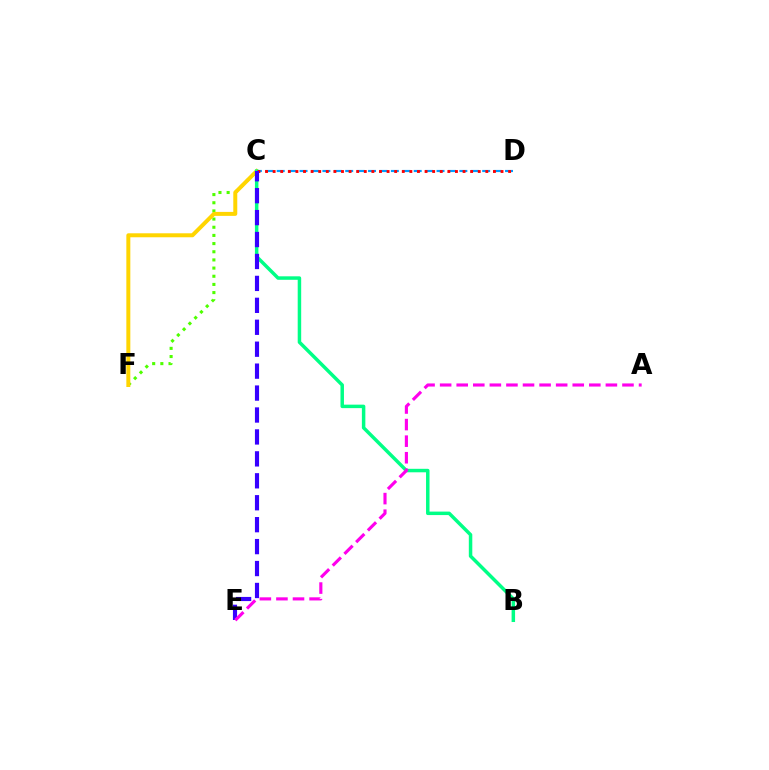{('C', 'F'): [{'color': '#4fff00', 'line_style': 'dotted', 'thickness': 2.22}, {'color': '#ffd500', 'line_style': 'solid', 'thickness': 2.87}], ('C', 'D'): [{'color': '#009eff', 'line_style': 'dashed', 'thickness': 1.55}, {'color': '#ff0000', 'line_style': 'dotted', 'thickness': 2.06}], ('B', 'C'): [{'color': '#00ff86', 'line_style': 'solid', 'thickness': 2.51}], ('C', 'E'): [{'color': '#3700ff', 'line_style': 'dashed', 'thickness': 2.98}], ('A', 'E'): [{'color': '#ff00ed', 'line_style': 'dashed', 'thickness': 2.25}]}